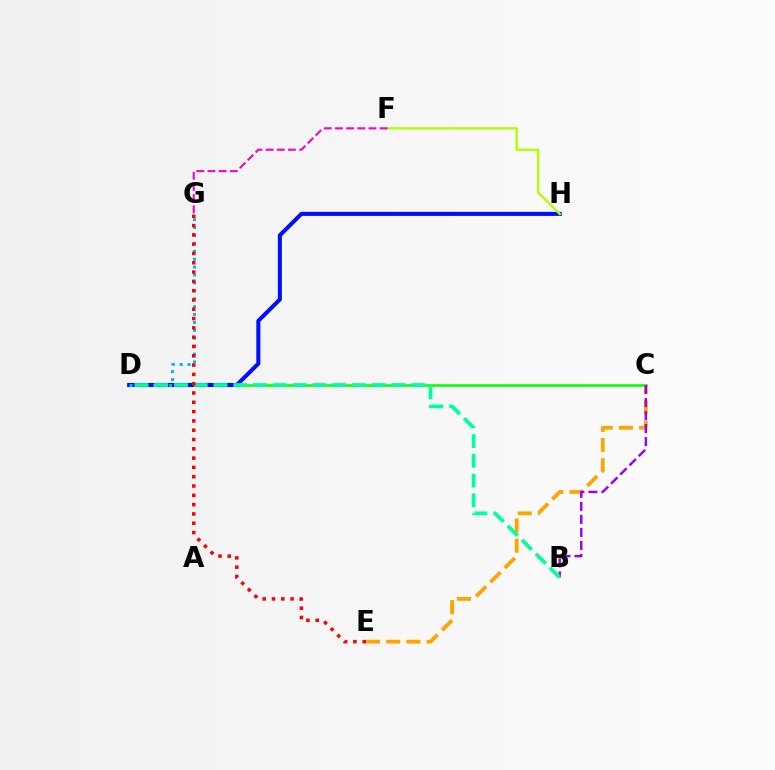{('C', 'D'): [{'color': '#08ff00', 'line_style': 'solid', 'thickness': 1.87}], ('D', 'H'): [{'color': '#0010ff', 'line_style': 'solid', 'thickness': 2.92}], ('F', 'H'): [{'color': '#b3ff00', 'line_style': 'solid', 'thickness': 1.72}], ('C', 'E'): [{'color': '#ffa500', 'line_style': 'dashed', 'thickness': 2.74}], ('F', 'G'): [{'color': '#ff00bd', 'line_style': 'dashed', 'thickness': 1.52}], ('D', 'G'): [{'color': '#00b5ff', 'line_style': 'dotted', 'thickness': 2.15}], ('B', 'C'): [{'color': '#9b00ff', 'line_style': 'dashed', 'thickness': 1.77}], ('B', 'D'): [{'color': '#00ff9d', 'line_style': 'dashed', 'thickness': 2.69}], ('E', 'G'): [{'color': '#ff0000', 'line_style': 'dotted', 'thickness': 2.53}]}